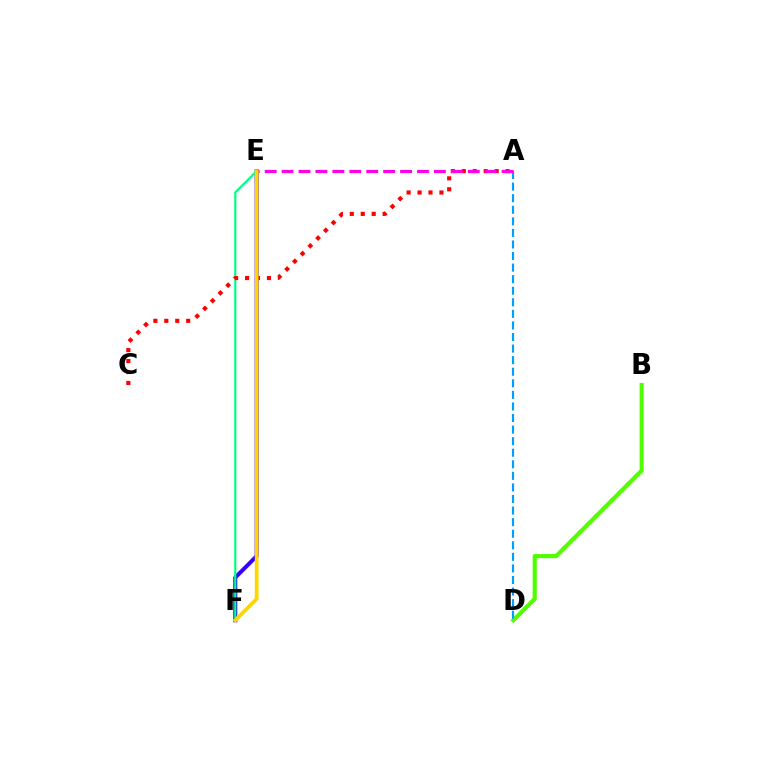{('E', 'F'): [{'color': '#3700ff', 'line_style': 'solid', 'thickness': 2.89}, {'color': '#00ff86', 'line_style': 'solid', 'thickness': 1.59}, {'color': '#ffd500', 'line_style': 'solid', 'thickness': 2.7}], ('B', 'D'): [{'color': '#4fff00', 'line_style': 'solid', 'thickness': 2.99}], ('A', 'C'): [{'color': '#ff0000', 'line_style': 'dotted', 'thickness': 2.97}], ('A', 'D'): [{'color': '#009eff', 'line_style': 'dashed', 'thickness': 1.57}], ('A', 'E'): [{'color': '#ff00ed', 'line_style': 'dashed', 'thickness': 2.3}]}